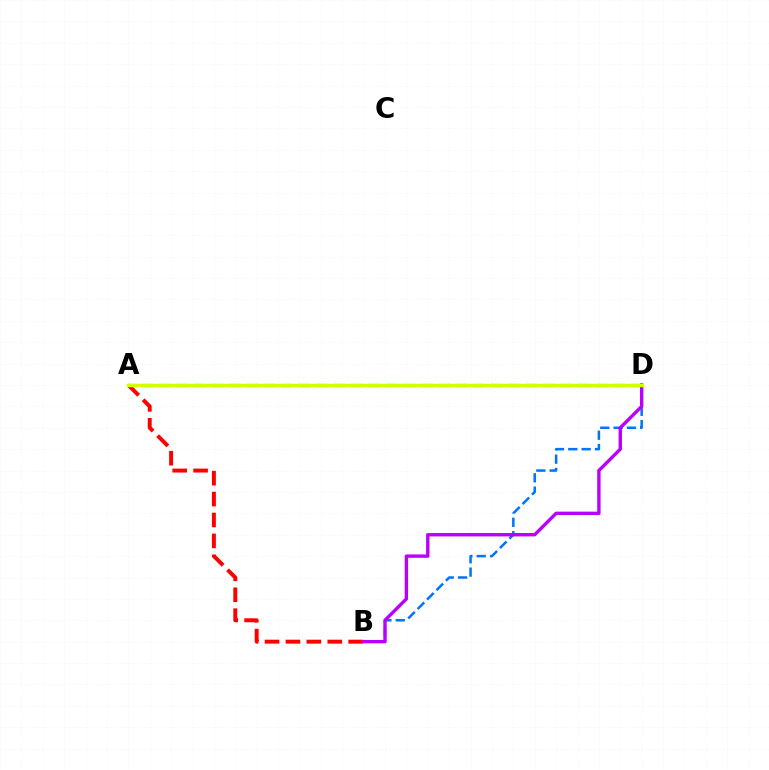{('B', 'D'): [{'color': '#0074ff', 'line_style': 'dashed', 'thickness': 1.81}, {'color': '#b900ff', 'line_style': 'solid', 'thickness': 2.44}], ('A', 'B'): [{'color': '#ff0000', 'line_style': 'dashed', 'thickness': 2.84}], ('A', 'D'): [{'color': '#00ff5c', 'line_style': 'dashed', 'thickness': 2.37}, {'color': '#d1ff00', 'line_style': 'solid', 'thickness': 2.39}]}